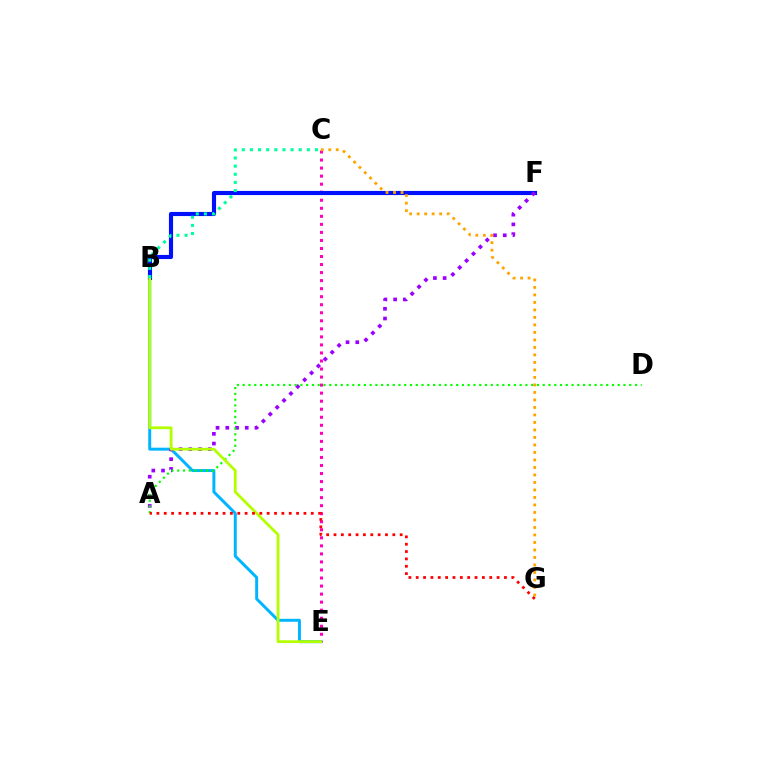{('B', 'E'): [{'color': '#00b5ff', 'line_style': 'solid', 'thickness': 2.14}, {'color': '#b3ff00', 'line_style': 'solid', 'thickness': 2.0}], ('C', 'E'): [{'color': '#ff00bd', 'line_style': 'dotted', 'thickness': 2.18}], ('B', 'F'): [{'color': '#0010ff', 'line_style': 'solid', 'thickness': 2.97}], ('A', 'F'): [{'color': '#9b00ff', 'line_style': 'dotted', 'thickness': 2.64}], ('A', 'D'): [{'color': '#08ff00', 'line_style': 'dotted', 'thickness': 1.57}], ('B', 'C'): [{'color': '#00ff9d', 'line_style': 'dotted', 'thickness': 2.21}], ('C', 'G'): [{'color': '#ffa500', 'line_style': 'dotted', 'thickness': 2.04}], ('A', 'G'): [{'color': '#ff0000', 'line_style': 'dotted', 'thickness': 2.0}]}